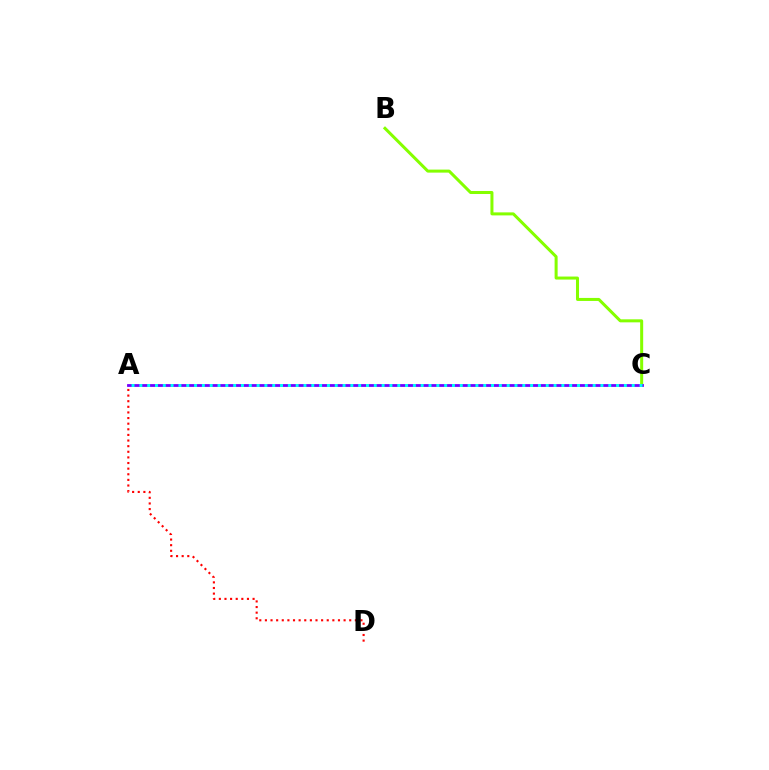{('A', 'D'): [{'color': '#ff0000', 'line_style': 'dotted', 'thickness': 1.53}], ('B', 'C'): [{'color': '#84ff00', 'line_style': 'solid', 'thickness': 2.17}], ('A', 'C'): [{'color': '#7200ff', 'line_style': 'solid', 'thickness': 2.02}, {'color': '#00fff6', 'line_style': 'dotted', 'thickness': 2.12}]}